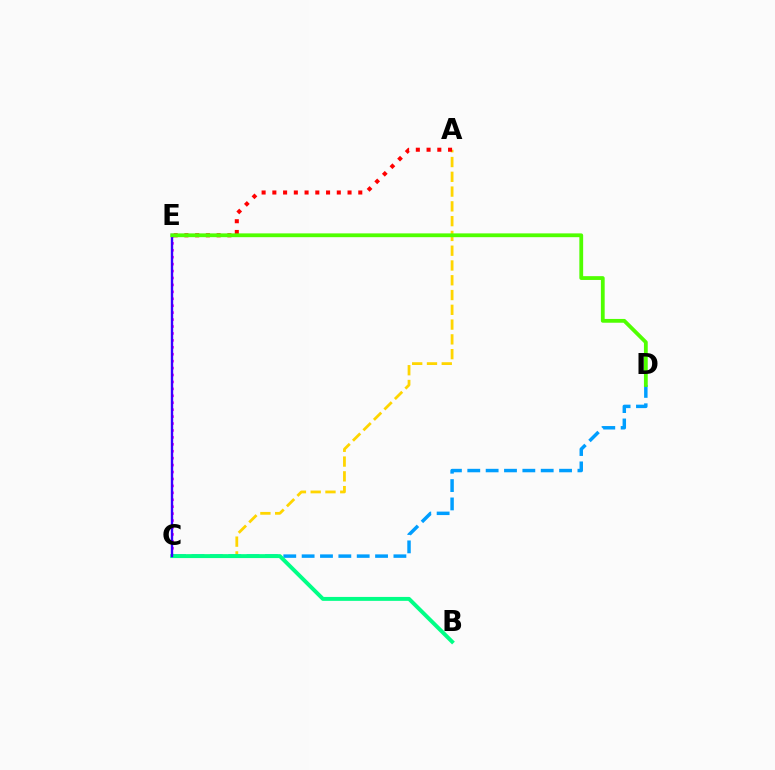{('A', 'C'): [{'color': '#ffd500', 'line_style': 'dashed', 'thickness': 2.01}], ('A', 'E'): [{'color': '#ff0000', 'line_style': 'dotted', 'thickness': 2.92}], ('C', 'E'): [{'color': '#ff00ed', 'line_style': 'dotted', 'thickness': 1.88}, {'color': '#3700ff', 'line_style': 'solid', 'thickness': 1.71}], ('C', 'D'): [{'color': '#009eff', 'line_style': 'dashed', 'thickness': 2.49}], ('B', 'C'): [{'color': '#00ff86', 'line_style': 'solid', 'thickness': 2.83}], ('D', 'E'): [{'color': '#4fff00', 'line_style': 'solid', 'thickness': 2.73}]}